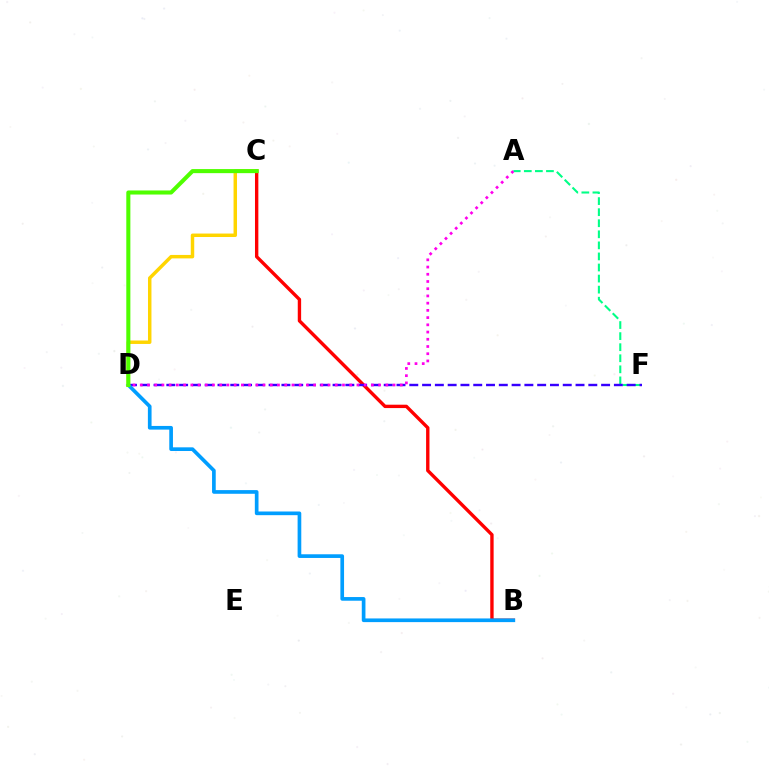{('B', 'C'): [{'color': '#ff0000', 'line_style': 'solid', 'thickness': 2.43}], ('A', 'F'): [{'color': '#00ff86', 'line_style': 'dashed', 'thickness': 1.5}], ('D', 'F'): [{'color': '#3700ff', 'line_style': 'dashed', 'thickness': 1.74}], ('B', 'D'): [{'color': '#009eff', 'line_style': 'solid', 'thickness': 2.65}], ('C', 'D'): [{'color': '#ffd500', 'line_style': 'solid', 'thickness': 2.49}, {'color': '#4fff00', 'line_style': 'solid', 'thickness': 2.93}], ('A', 'D'): [{'color': '#ff00ed', 'line_style': 'dotted', 'thickness': 1.96}]}